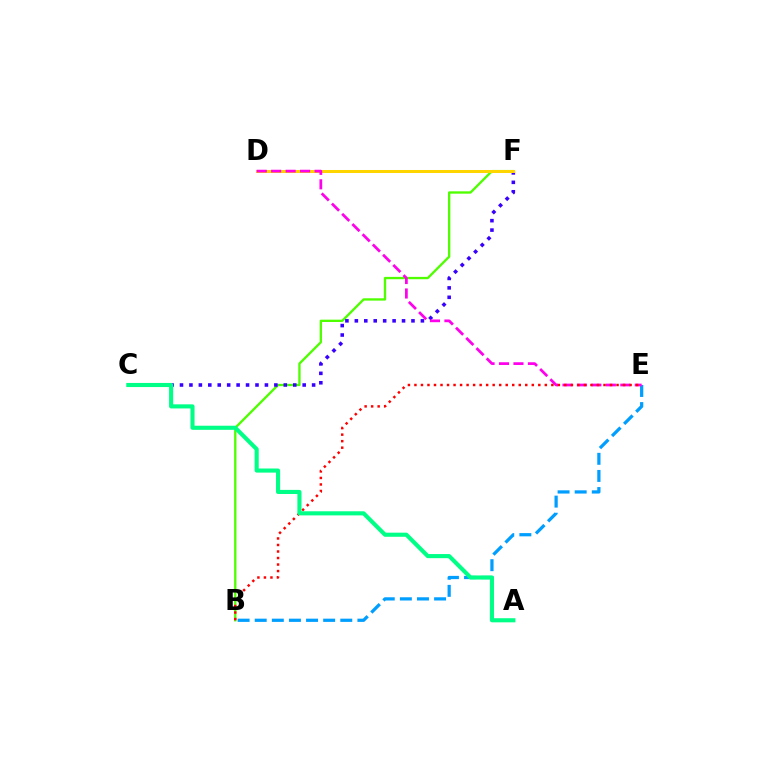{('B', 'F'): [{'color': '#4fff00', 'line_style': 'solid', 'thickness': 1.68}], ('C', 'F'): [{'color': '#3700ff', 'line_style': 'dotted', 'thickness': 2.56}], ('B', 'E'): [{'color': '#009eff', 'line_style': 'dashed', 'thickness': 2.32}, {'color': '#ff0000', 'line_style': 'dotted', 'thickness': 1.77}], ('D', 'F'): [{'color': '#ffd500', 'line_style': 'solid', 'thickness': 2.16}], ('D', 'E'): [{'color': '#ff00ed', 'line_style': 'dashed', 'thickness': 1.96}], ('A', 'C'): [{'color': '#00ff86', 'line_style': 'solid', 'thickness': 2.95}]}